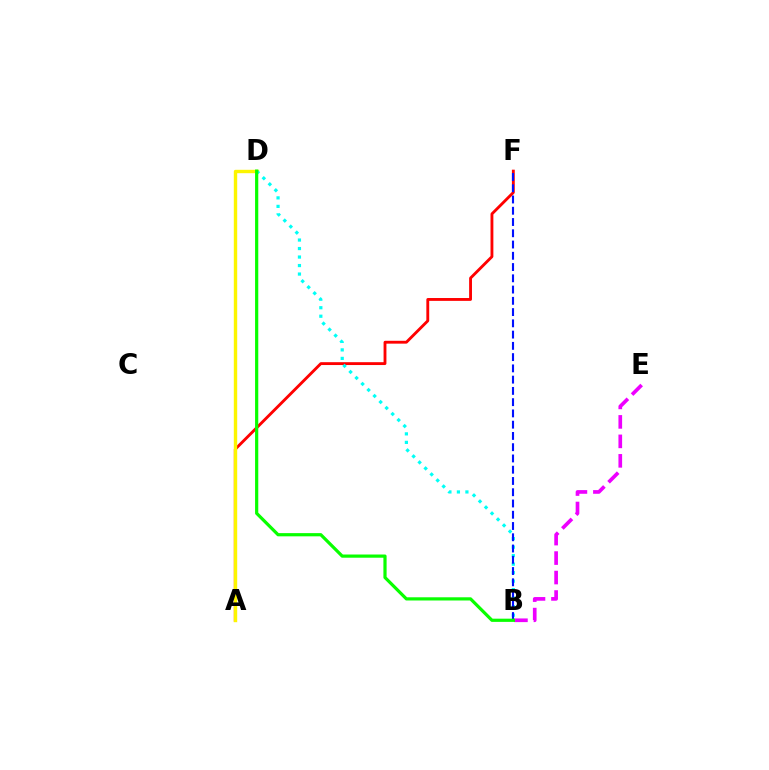{('B', 'E'): [{'color': '#ee00ff', 'line_style': 'dashed', 'thickness': 2.65}], ('A', 'F'): [{'color': '#ff0000', 'line_style': 'solid', 'thickness': 2.05}], ('A', 'D'): [{'color': '#fcf500', 'line_style': 'solid', 'thickness': 2.45}], ('B', 'D'): [{'color': '#00fff6', 'line_style': 'dotted', 'thickness': 2.31}, {'color': '#08ff00', 'line_style': 'solid', 'thickness': 2.31}], ('B', 'F'): [{'color': '#0010ff', 'line_style': 'dashed', 'thickness': 1.53}]}